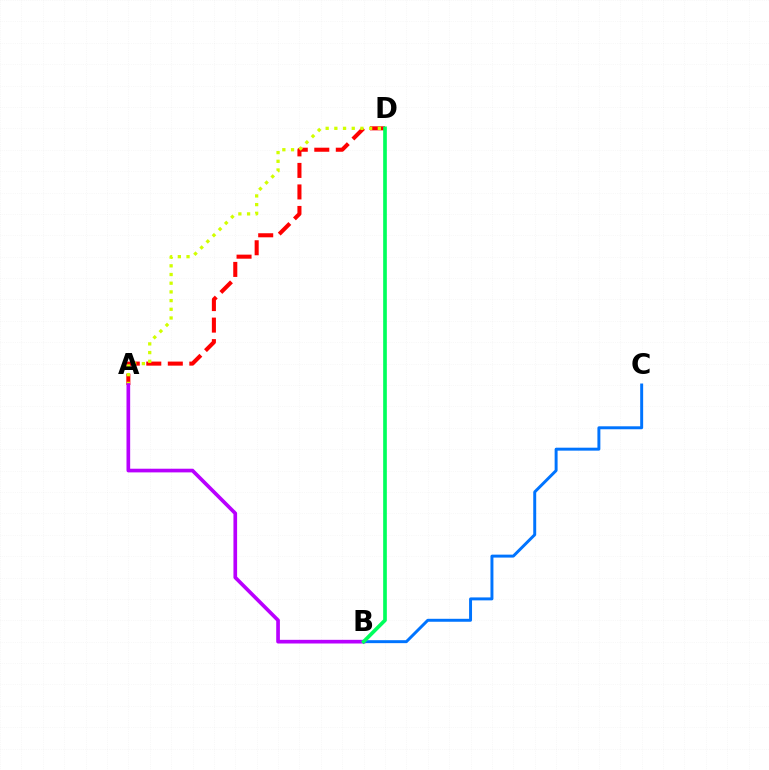{('B', 'C'): [{'color': '#0074ff', 'line_style': 'solid', 'thickness': 2.13}], ('A', 'D'): [{'color': '#ff0000', 'line_style': 'dashed', 'thickness': 2.92}, {'color': '#d1ff00', 'line_style': 'dotted', 'thickness': 2.36}], ('A', 'B'): [{'color': '#b900ff', 'line_style': 'solid', 'thickness': 2.64}], ('B', 'D'): [{'color': '#00ff5c', 'line_style': 'solid', 'thickness': 2.64}]}